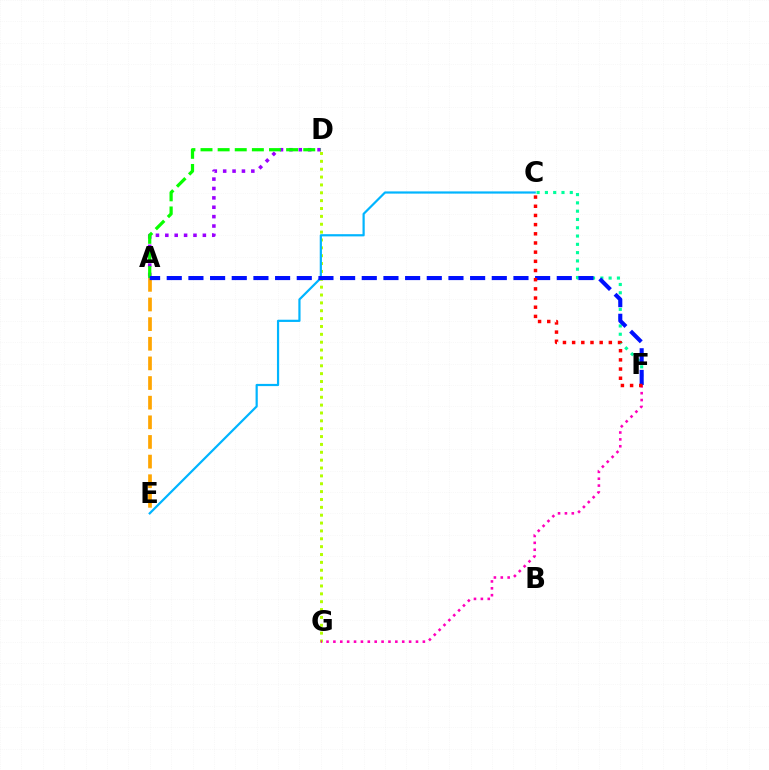{('A', 'D'): [{'color': '#9b00ff', 'line_style': 'dotted', 'thickness': 2.55}, {'color': '#08ff00', 'line_style': 'dashed', 'thickness': 2.33}], ('D', 'G'): [{'color': '#b3ff00', 'line_style': 'dotted', 'thickness': 2.14}], ('C', 'F'): [{'color': '#00ff9d', 'line_style': 'dotted', 'thickness': 2.25}, {'color': '#ff0000', 'line_style': 'dotted', 'thickness': 2.49}], ('A', 'E'): [{'color': '#ffa500', 'line_style': 'dashed', 'thickness': 2.67}], ('F', 'G'): [{'color': '#ff00bd', 'line_style': 'dotted', 'thickness': 1.87}], ('C', 'E'): [{'color': '#00b5ff', 'line_style': 'solid', 'thickness': 1.59}], ('A', 'F'): [{'color': '#0010ff', 'line_style': 'dashed', 'thickness': 2.94}]}